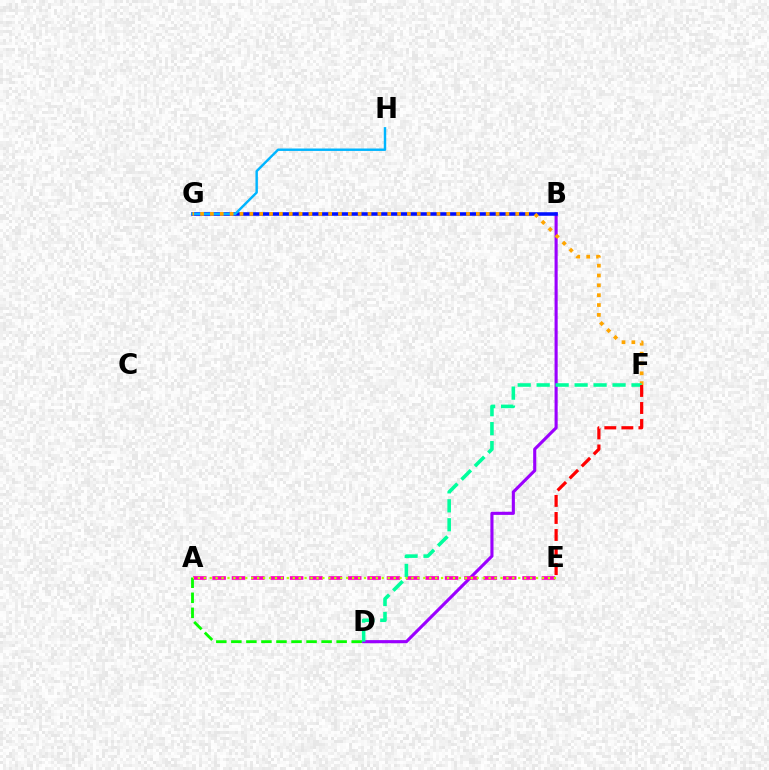{('B', 'D'): [{'color': '#9b00ff', 'line_style': 'solid', 'thickness': 2.24}], ('B', 'G'): [{'color': '#0010ff', 'line_style': 'solid', 'thickness': 2.56}], ('G', 'H'): [{'color': '#00b5ff', 'line_style': 'solid', 'thickness': 1.76}], ('A', 'E'): [{'color': '#ff00bd', 'line_style': 'dashed', 'thickness': 2.63}, {'color': '#b3ff00', 'line_style': 'dotted', 'thickness': 1.61}], ('F', 'G'): [{'color': '#ffa500', 'line_style': 'dotted', 'thickness': 2.68}], ('D', 'F'): [{'color': '#00ff9d', 'line_style': 'dashed', 'thickness': 2.58}], ('A', 'D'): [{'color': '#08ff00', 'line_style': 'dashed', 'thickness': 2.04}], ('E', 'F'): [{'color': '#ff0000', 'line_style': 'dashed', 'thickness': 2.32}]}